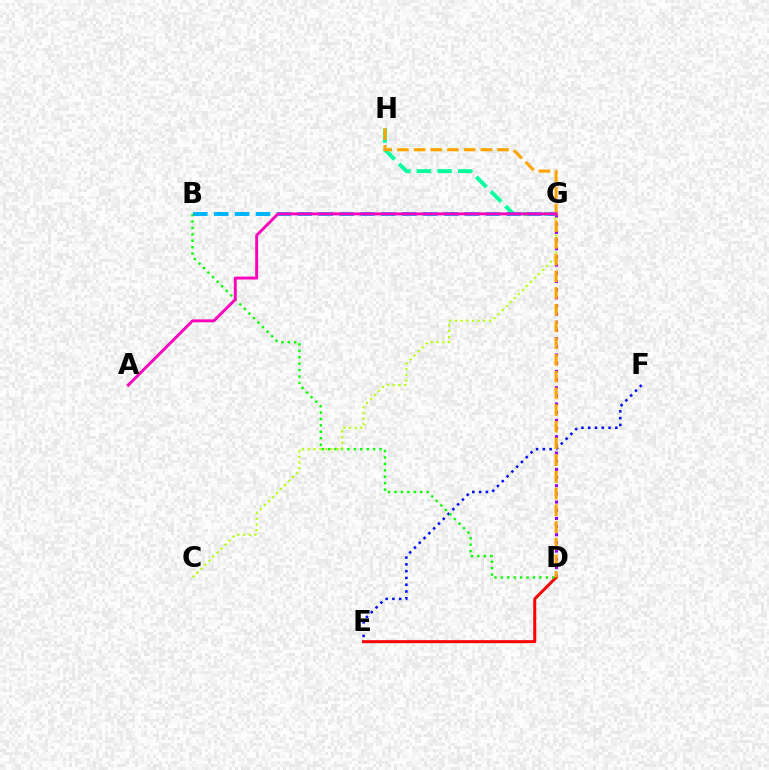{('G', 'H'): [{'color': '#00ff9d', 'line_style': 'dashed', 'thickness': 2.81}], ('D', 'G'): [{'color': '#9b00ff', 'line_style': 'dotted', 'thickness': 2.22}], ('E', 'F'): [{'color': '#0010ff', 'line_style': 'dotted', 'thickness': 1.84}], ('D', 'E'): [{'color': '#ff0000', 'line_style': 'solid', 'thickness': 2.16}], ('B', 'D'): [{'color': '#08ff00', 'line_style': 'dotted', 'thickness': 1.74}], ('B', 'G'): [{'color': '#00b5ff', 'line_style': 'dashed', 'thickness': 2.84}], ('C', 'G'): [{'color': '#b3ff00', 'line_style': 'dotted', 'thickness': 1.55}], ('D', 'H'): [{'color': '#ffa500', 'line_style': 'dashed', 'thickness': 2.27}], ('A', 'G'): [{'color': '#ff00bd', 'line_style': 'solid', 'thickness': 2.1}]}